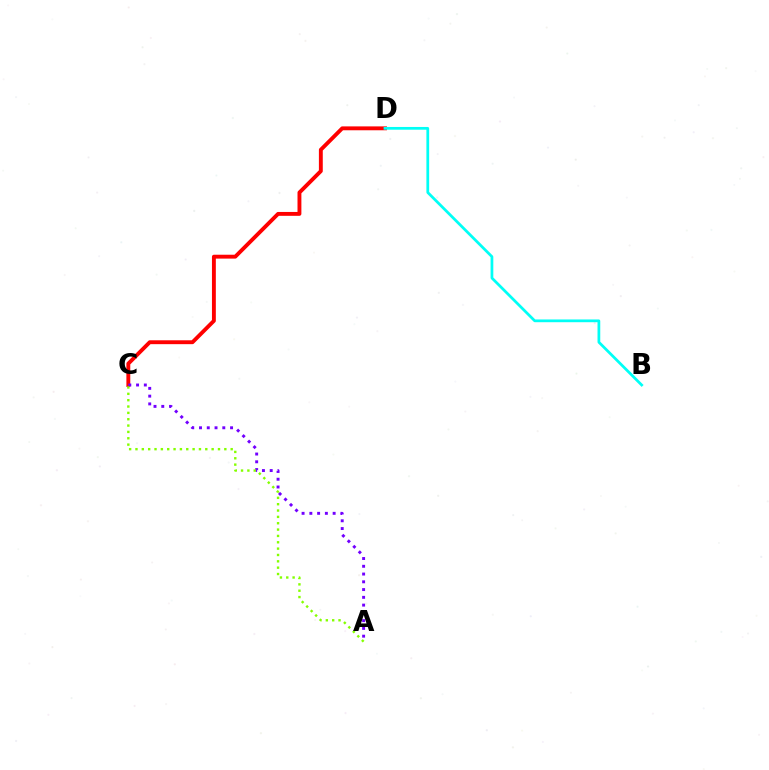{('C', 'D'): [{'color': '#ff0000', 'line_style': 'solid', 'thickness': 2.79}], ('A', 'C'): [{'color': '#7200ff', 'line_style': 'dotted', 'thickness': 2.11}, {'color': '#84ff00', 'line_style': 'dotted', 'thickness': 1.72}], ('B', 'D'): [{'color': '#00fff6', 'line_style': 'solid', 'thickness': 1.98}]}